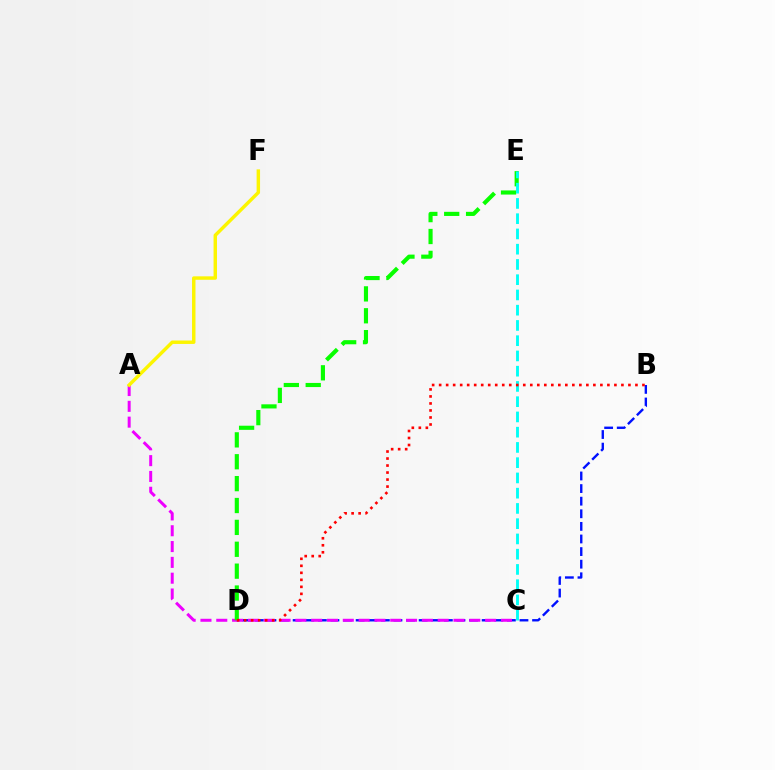{('B', 'D'): [{'color': '#0010ff', 'line_style': 'dashed', 'thickness': 1.71}, {'color': '#ff0000', 'line_style': 'dotted', 'thickness': 1.9}], ('A', 'C'): [{'color': '#ee00ff', 'line_style': 'dashed', 'thickness': 2.15}], ('D', 'E'): [{'color': '#08ff00', 'line_style': 'dashed', 'thickness': 2.97}], ('C', 'E'): [{'color': '#00fff6', 'line_style': 'dashed', 'thickness': 2.07}], ('A', 'F'): [{'color': '#fcf500', 'line_style': 'solid', 'thickness': 2.48}]}